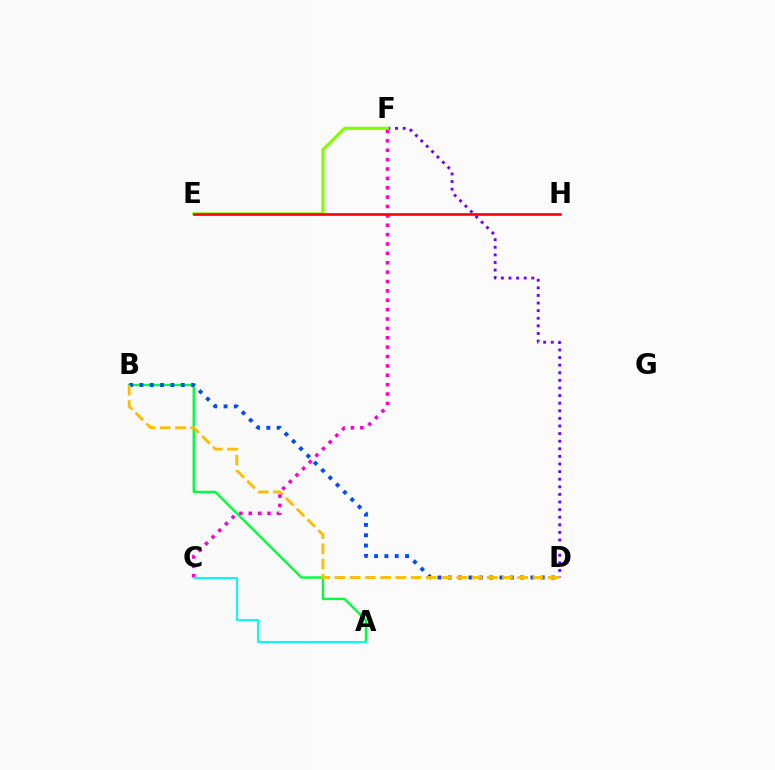{('D', 'F'): [{'color': '#7200ff', 'line_style': 'dotted', 'thickness': 2.07}], ('E', 'F'): [{'color': '#84ff00', 'line_style': 'solid', 'thickness': 2.28}], ('A', 'B'): [{'color': '#00ff39', 'line_style': 'solid', 'thickness': 1.72}], ('B', 'D'): [{'color': '#004bff', 'line_style': 'dotted', 'thickness': 2.8}, {'color': '#ffbd00', 'line_style': 'dashed', 'thickness': 2.07}], ('C', 'F'): [{'color': '#ff00cf', 'line_style': 'dotted', 'thickness': 2.55}], ('A', 'C'): [{'color': '#00fff6', 'line_style': 'solid', 'thickness': 1.51}], ('E', 'H'): [{'color': '#ff0000', 'line_style': 'solid', 'thickness': 1.88}]}